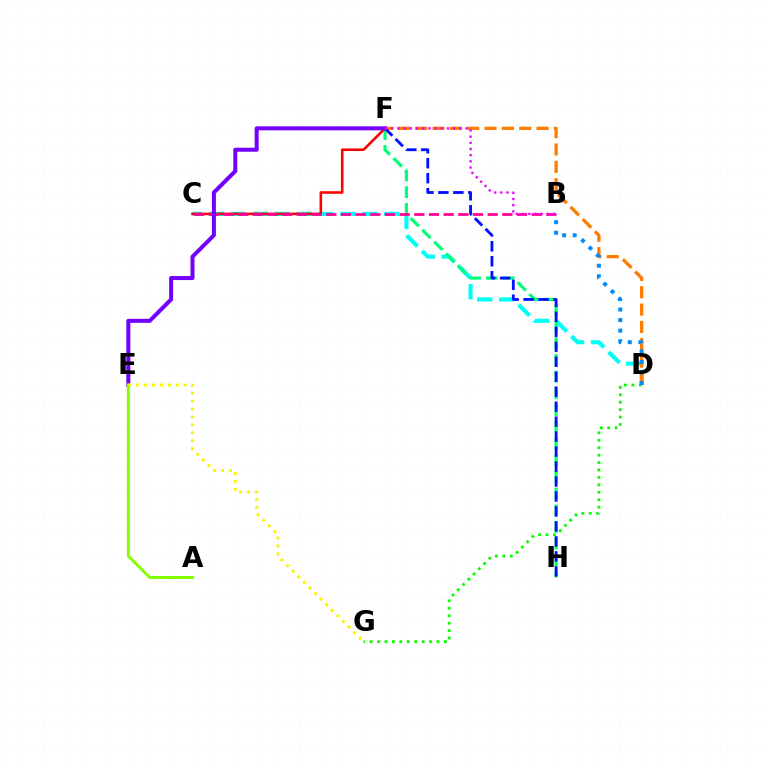{('C', 'D'): [{'color': '#00fff6', 'line_style': 'dashed', 'thickness': 2.98}], ('D', 'F'): [{'color': '#ff7c00', 'line_style': 'dashed', 'thickness': 2.36}], ('F', 'H'): [{'color': '#00ff74', 'line_style': 'dashed', 'thickness': 2.27}, {'color': '#0010ff', 'line_style': 'dashed', 'thickness': 2.03}], ('D', 'G'): [{'color': '#08ff00', 'line_style': 'dotted', 'thickness': 2.02}], ('B', 'D'): [{'color': '#008cff', 'line_style': 'dotted', 'thickness': 2.86}], ('C', 'F'): [{'color': '#ff0000', 'line_style': 'solid', 'thickness': 1.86}], ('B', 'C'): [{'color': '#ff0094', 'line_style': 'dashed', 'thickness': 1.99}], ('E', 'F'): [{'color': '#7200ff', 'line_style': 'solid', 'thickness': 2.89}], ('A', 'E'): [{'color': '#84ff00', 'line_style': 'solid', 'thickness': 2.14}], ('E', 'G'): [{'color': '#fcf500', 'line_style': 'dotted', 'thickness': 2.14}], ('B', 'F'): [{'color': '#ee00ff', 'line_style': 'dotted', 'thickness': 1.68}]}